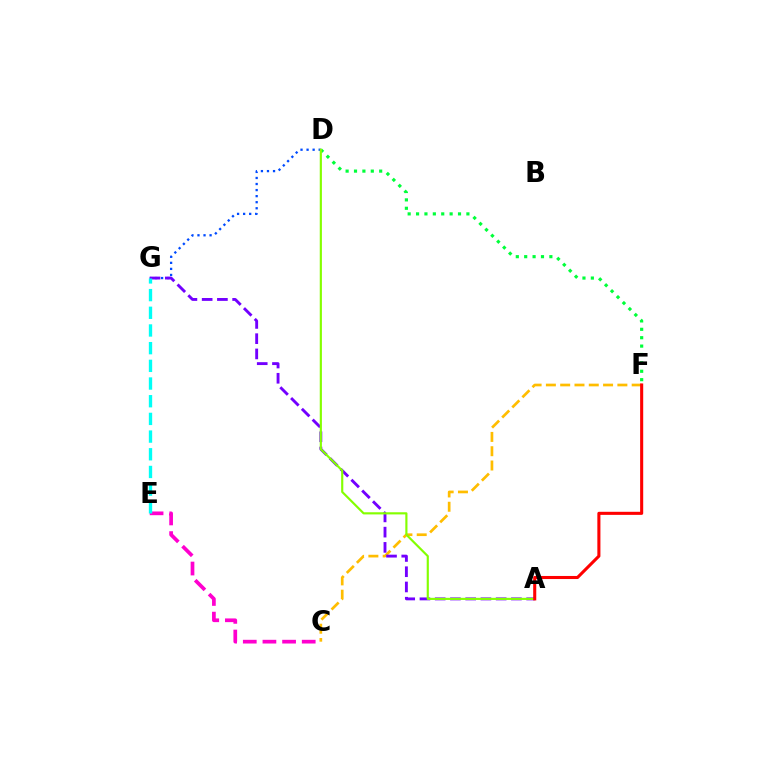{('D', 'F'): [{'color': '#00ff39', 'line_style': 'dotted', 'thickness': 2.28}], ('C', 'E'): [{'color': '#ff00cf', 'line_style': 'dashed', 'thickness': 2.67}], ('D', 'G'): [{'color': '#004bff', 'line_style': 'dotted', 'thickness': 1.65}], ('C', 'F'): [{'color': '#ffbd00', 'line_style': 'dashed', 'thickness': 1.94}], ('A', 'G'): [{'color': '#7200ff', 'line_style': 'dashed', 'thickness': 2.07}], ('E', 'G'): [{'color': '#00fff6', 'line_style': 'dashed', 'thickness': 2.4}], ('A', 'D'): [{'color': '#84ff00', 'line_style': 'solid', 'thickness': 1.55}], ('A', 'F'): [{'color': '#ff0000', 'line_style': 'solid', 'thickness': 2.21}]}